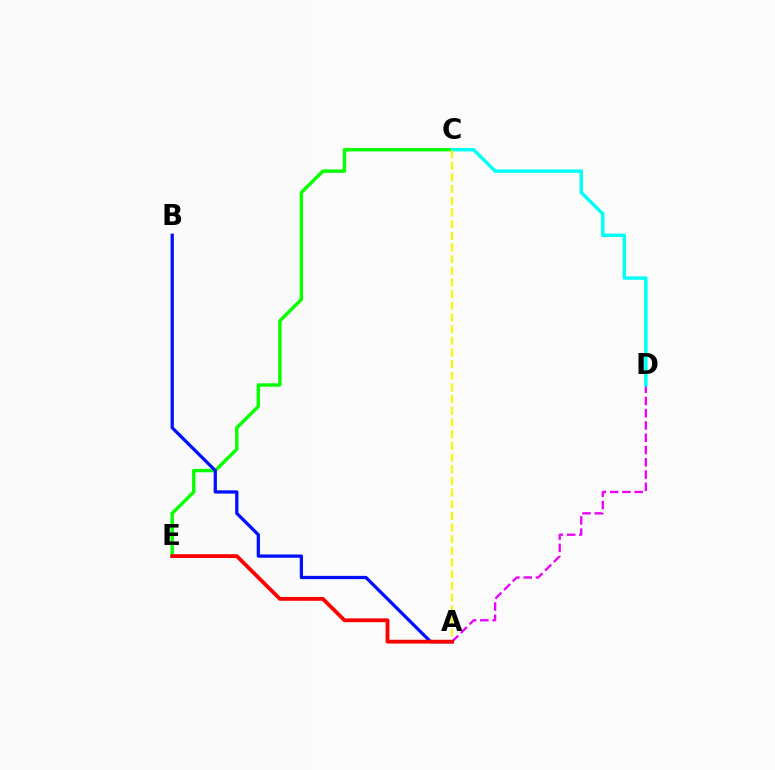{('A', 'D'): [{'color': '#ee00ff', 'line_style': 'dashed', 'thickness': 1.67}], ('C', 'E'): [{'color': '#08ff00', 'line_style': 'solid', 'thickness': 2.46}], ('C', 'D'): [{'color': '#00fff6', 'line_style': 'solid', 'thickness': 2.45}], ('A', 'B'): [{'color': '#0010ff', 'line_style': 'solid', 'thickness': 2.35}], ('A', 'C'): [{'color': '#fcf500', 'line_style': 'dashed', 'thickness': 1.59}], ('A', 'E'): [{'color': '#ff0000', 'line_style': 'solid', 'thickness': 2.74}]}